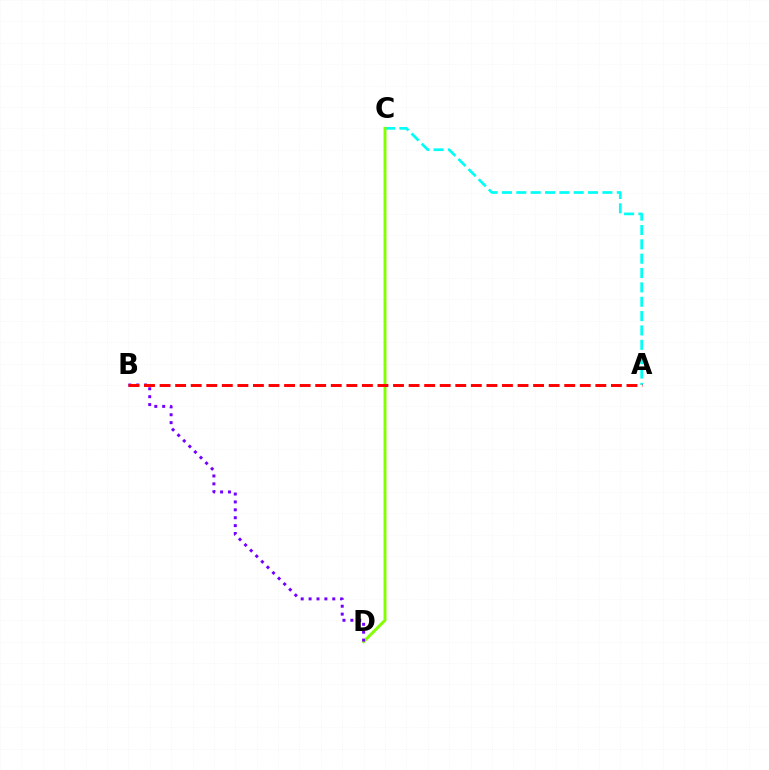{('A', 'C'): [{'color': '#00fff6', 'line_style': 'dashed', 'thickness': 1.95}], ('C', 'D'): [{'color': '#84ff00', 'line_style': 'solid', 'thickness': 2.12}], ('B', 'D'): [{'color': '#7200ff', 'line_style': 'dotted', 'thickness': 2.14}], ('A', 'B'): [{'color': '#ff0000', 'line_style': 'dashed', 'thickness': 2.11}]}